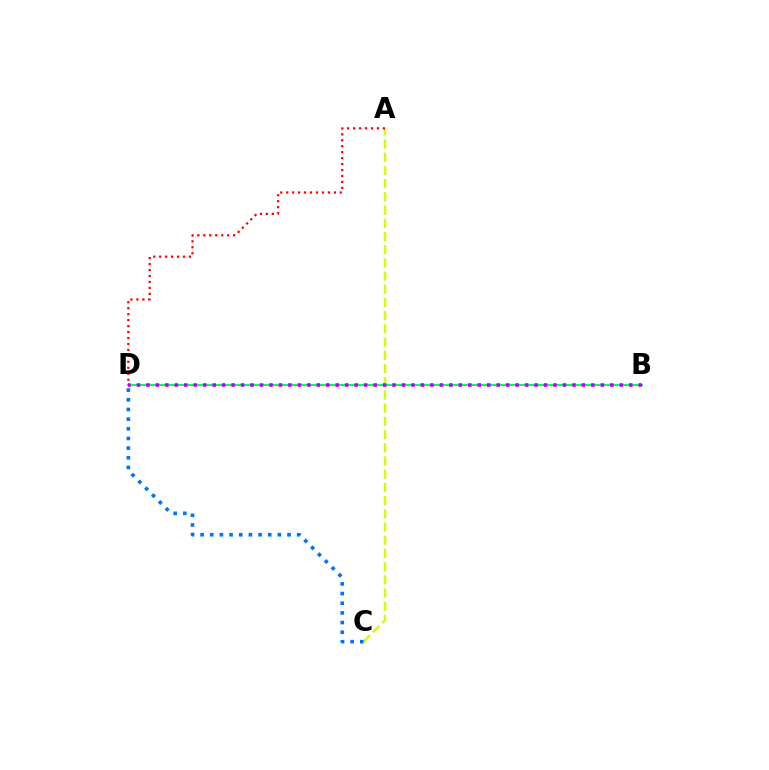{('A', 'C'): [{'color': '#d1ff00', 'line_style': 'dashed', 'thickness': 1.79}], ('A', 'D'): [{'color': '#ff0000', 'line_style': 'dotted', 'thickness': 1.62}], ('B', 'D'): [{'color': '#00ff5c', 'line_style': 'solid', 'thickness': 1.53}, {'color': '#b900ff', 'line_style': 'dotted', 'thickness': 2.57}], ('C', 'D'): [{'color': '#0074ff', 'line_style': 'dotted', 'thickness': 2.63}]}